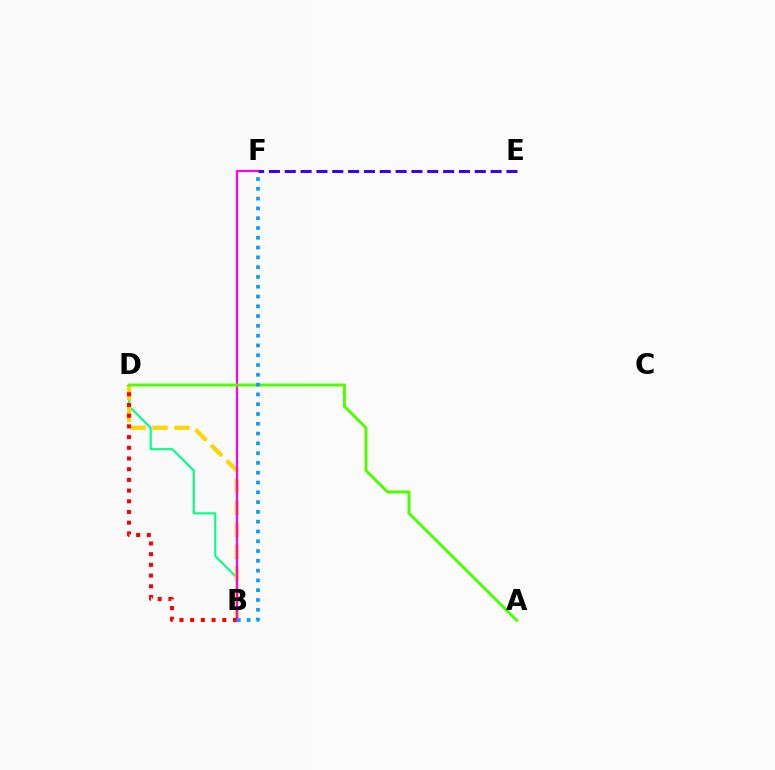{('B', 'D'): [{'color': '#00ff86', 'line_style': 'solid', 'thickness': 1.52}, {'color': '#ffd500', 'line_style': 'dashed', 'thickness': 2.99}, {'color': '#ff0000', 'line_style': 'dotted', 'thickness': 2.91}], ('B', 'F'): [{'color': '#ff00ed', 'line_style': 'solid', 'thickness': 1.58}, {'color': '#009eff', 'line_style': 'dotted', 'thickness': 2.66}], ('A', 'D'): [{'color': '#4fff00', 'line_style': 'solid', 'thickness': 2.12}], ('E', 'F'): [{'color': '#3700ff', 'line_style': 'dashed', 'thickness': 2.15}]}